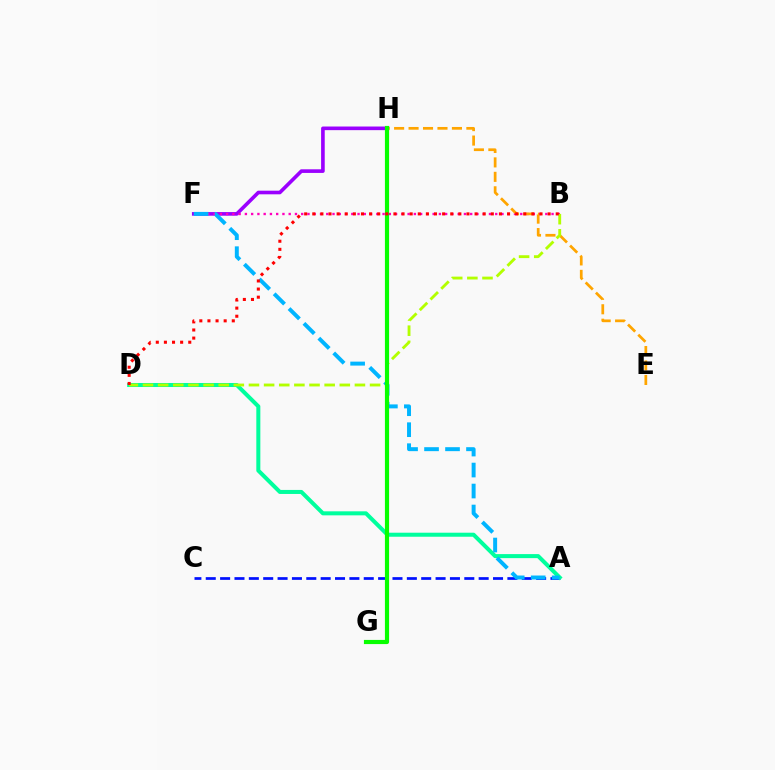{('F', 'H'): [{'color': '#9b00ff', 'line_style': 'solid', 'thickness': 2.61}], ('A', 'C'): [{'color': '#0010ff', 'line_style': 'dashed', 'thickness': 1.95}], ('A', 'D'): [{'color': '#00ff9d', 'line_style': 'solid', 'thickness': 2.9}], ('B', 'F'): [{'color': '#ff00bd', 'line_style': 'dotted', 'thickness': 1.7}], ('E', 'H'): [{'color': '#ffa500', 'line_style': 'dashed', 'thickness': 1.96}], ('A', 'F'): [{'color': '#00b5ff', 'line_style': 'dashed', 'thickness': 2.85}], ('B', 'D'): [{'color': '#b3ff00', 'line_style': 'dashed', 'thickness': 2.06}, {'color': '#ff0000', 'line_style': 'dotted', 'thickness': 2.2}], ('G', 'H'): [{'color': '#08ff00', 'line_style': 'solid', 'thickness': 3.0}]}